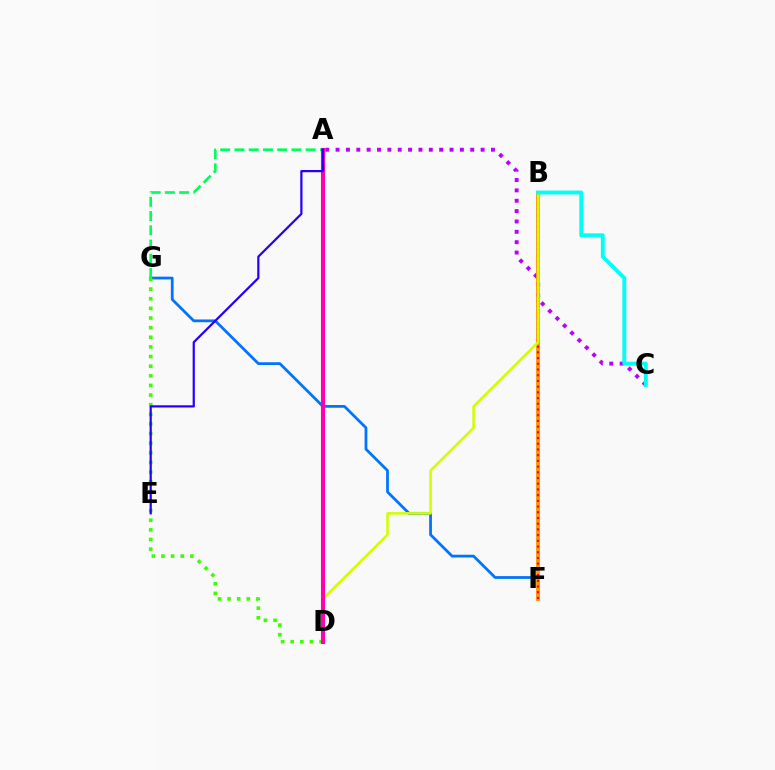{('F', 'G'): [{'color': '#0074ff', 'line_style': 'solid', 'thickness': 1.99}], ('D', 'G'): [{'color': '#3dff00', 'line_style': 'dotted', 'thickness': 2.62}], ('A', 'C'): [{'color': '#b900ff', 'line_style': 'dotted', 'thickness': 2.81}], ('A', 'G'): [{'color': '#00ff5c', 'line_style': 'dashed', 'thickness': 1.94}], ('B', 'F'): [{'color': '#ff9400', 'line_style': 'solid', 'thickness': 2.76}, {'color': '#ff0000', 'line_style': 'dotted', 'thickness': 1.55}], ('B', 'D'): [{'color': '#d1ff00', 'line_style': 'solid', 'thickness': 1.84}], ('A', 'D'): [{'color': '#ff00ac', 'line_style': 'solid', 'thickness': 2.94}], ('B', 'C'): [{'color': '#00fff6', 'line_style': 'solid', 'thickness': 2.81}], ('A', 'E'): [{'color': '#2500ff', 'line_style': 'solid', 'thickness': 1.59}]}